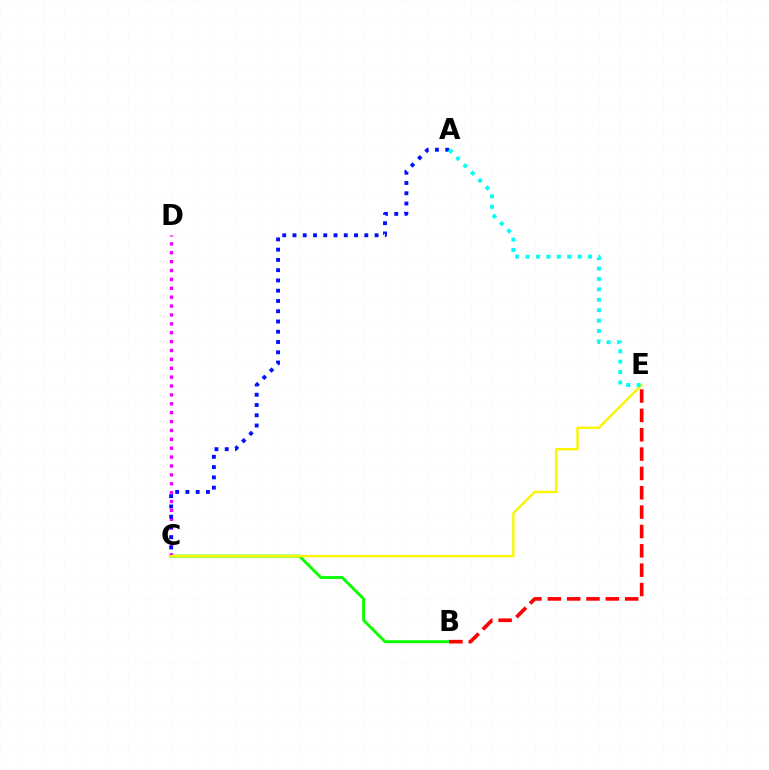{('B', 'C'): [{'color': '#08ff00', 'line_style': 'solid', 'thickness': 2.07}], ('B', 'E'): [{'color': '#ff0000', 'line_style': 'dashed', 'thickness': 2.63}], ('C', 'D'): [{'color': '#ee00ff', 'line_style': 'dotted', 'thickness': 2.41}], ('A', 'C'): [{'color': '#0010ff', 'line_style': 'dotted', 'thickness': 2.79}], ('C', 'E'): [{'color': '#fcf500', 'line_style': 'solid', 'thickness': 1.72}], ('A', 'E'): [{'color': '#00fff6', 'line_style': 'dotted', 'thickness': 2.83}]}